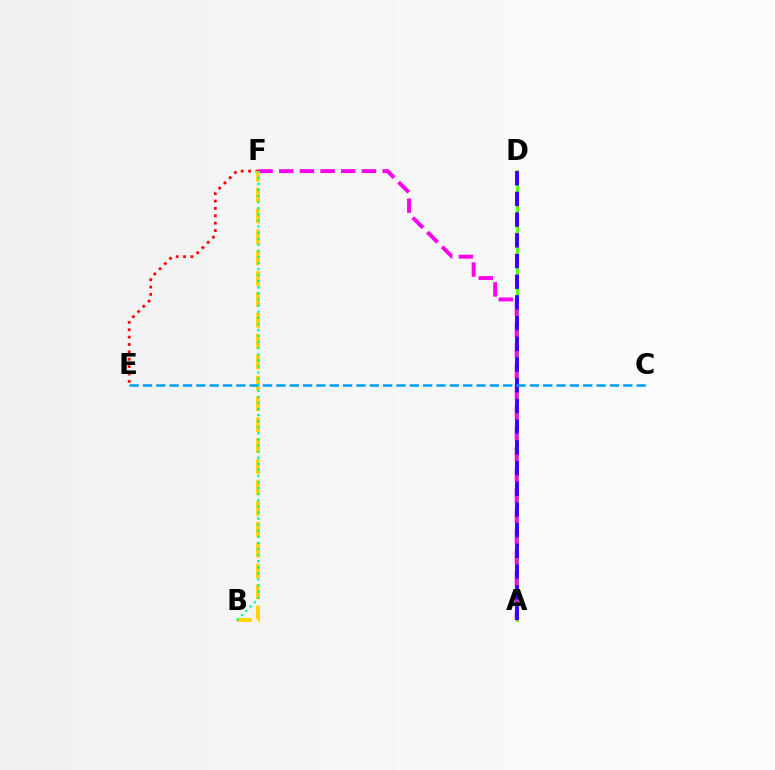{('A', 'D'): [{'color': '#4fff00', 'line_style': 'solid', 'thickness': 2.05}, {'color': '#3700ff', 'line_style': 'dashed', 'thickness': 2.81}], ('A', 'F'): [{'color': '#ff00ed', 'line_style': 'dashed', 'thickness': 2.81}], ('E', 'F'): [{'color': '#ff0000', 'line_style': 'dotted', 'thickness': 2.0}], ('B', 'F'): [{'color': '#ffd500', 'line_style': 'dashed', 'thickness': 2.84}, {'color': '#00ff86', 'line_style': 'dotted', 'thickness': 1.65}], ('C', 'E'): [{'color': '#009eff', 'line_style': 'dashed', 'thickness': 1.81}]}